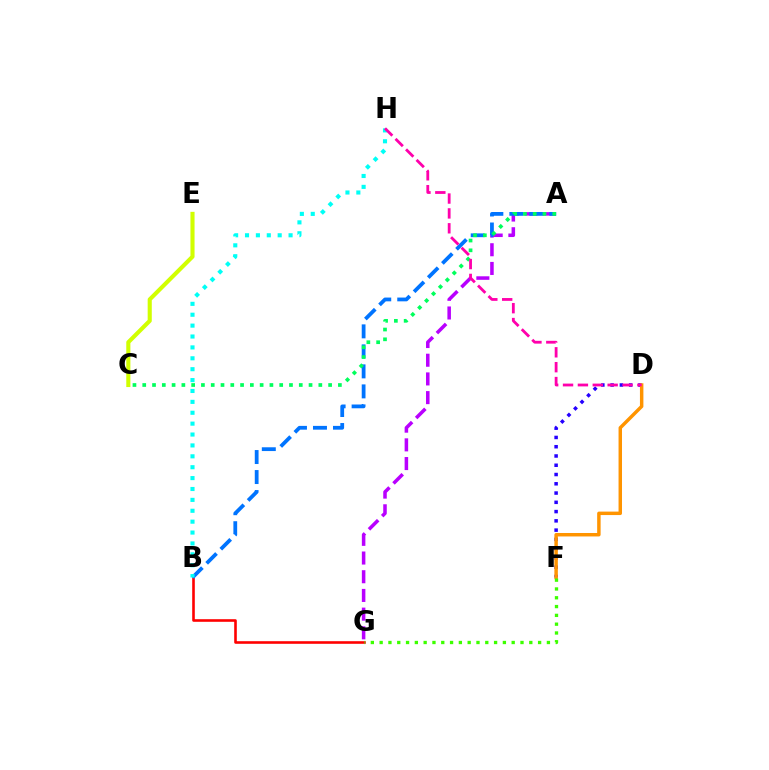{('D', 'F'): [{'color': '#2500ff', 'line_style': 'dotted', 'thickness': 2.52}, {'color': '#ff9400', 'line_style': 'solid', 'thickness': 2.49}], ('A', 'G'): [{'color': '#b900ff', 'line_style': 'dashed', 'thickness': 2.54}], ('B', 'G'): [{'color': '#ff0000', 'line_style': 'solid', 'thickness': 1.87}], ('A', 'B'): [{'color': '#0074ff', 'line_style': 'dashed', 'thickness': 2.72}], ('A', 'C'): [{'color': '#00ff5c', 'line_style': 'dotted', 'thickness': 2.66}], ('B', 'H'): [{'color': '#00fff6', 'line_style': 'dotted', 'thickness': 2.96}], ('C', 'E'): [{'color': '#d1ff00', 'line_style': 'solid', 'thickness': 2.96}], ('D', 'H'): [{'color': '#ff00ac', 'line_style': 'dashed', 'thickness': 2.02}], ('F', 'G'): [{'color': '#3dff00', 'line_style': 'dotted', 'thickness': 2.39}]}